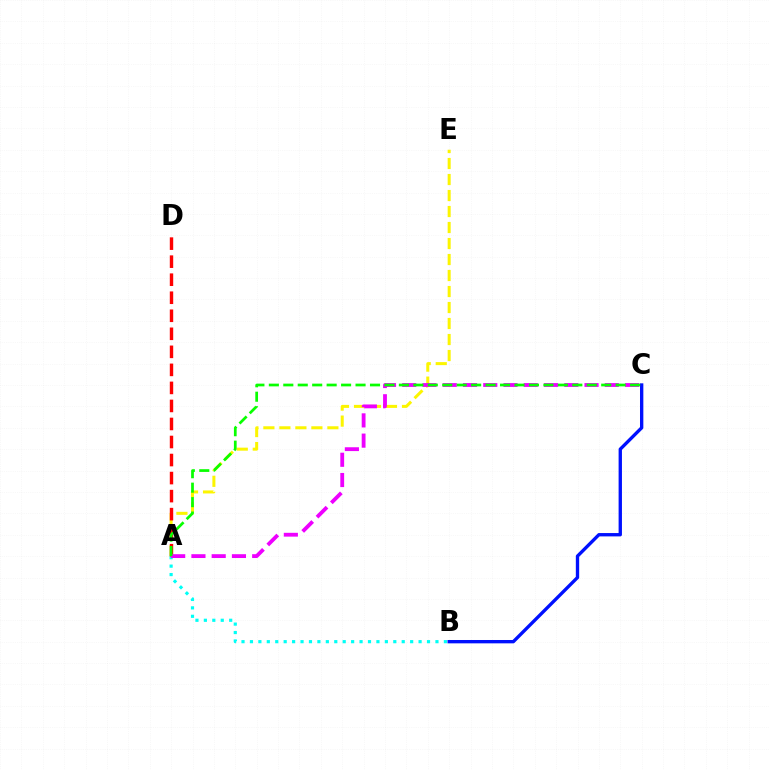{('B', 'C'): [{'color': '#0010ff', 'line_style': 'solid', 'thickness': 2.41}], ('A', 'B'): [{'color': '#00fff6', 'line_style': 'dotted', 'thickness': 2.29}], ('A', 'E'): [{'color': '#fcf500', 'line_style': 'dashed', 'thickness': 2.17}], ('A', 'D'): [{'color': '#ff0000', 'line_style': 'dashed', 'thickness': 2.45}], ('A', 'C'): [{'color': '#ee00ff', 'line_style': 'dashed', 'thickness': 2.75}, {'color': '#08ff00', 'line_style': 'dashed', 'thickness': 1.96}]}